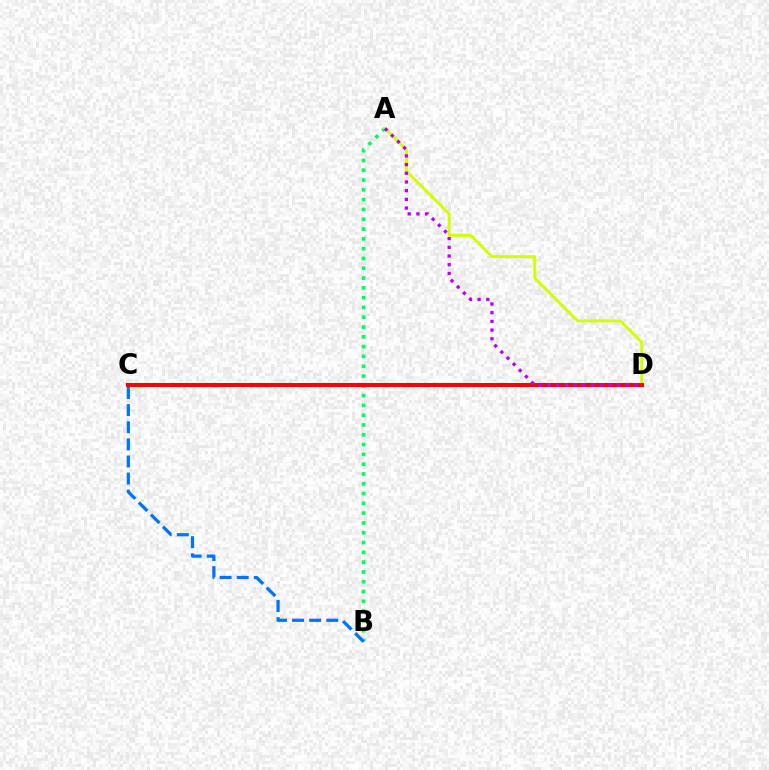{('A', 'B'): [{'color': '#00ff5c', 'line_style': 'dotted', 'thickness': 2.66}], ('A', 'D'): [{'color': '#d1ff00', 'line_style': 'solid', 'thickness': 2.11}, {'color': '#b900ff', 'line_style': 'dotted', 'thickness': 2.36}], ('B', 'C'): [{'color': '#0074ff', 'line_style': 'dashed', 'thickness': 2.32}], ('C', 'D'): [{'color': '#ff0000', 'line_style': 'solid', 'thickness': 2.91}]}